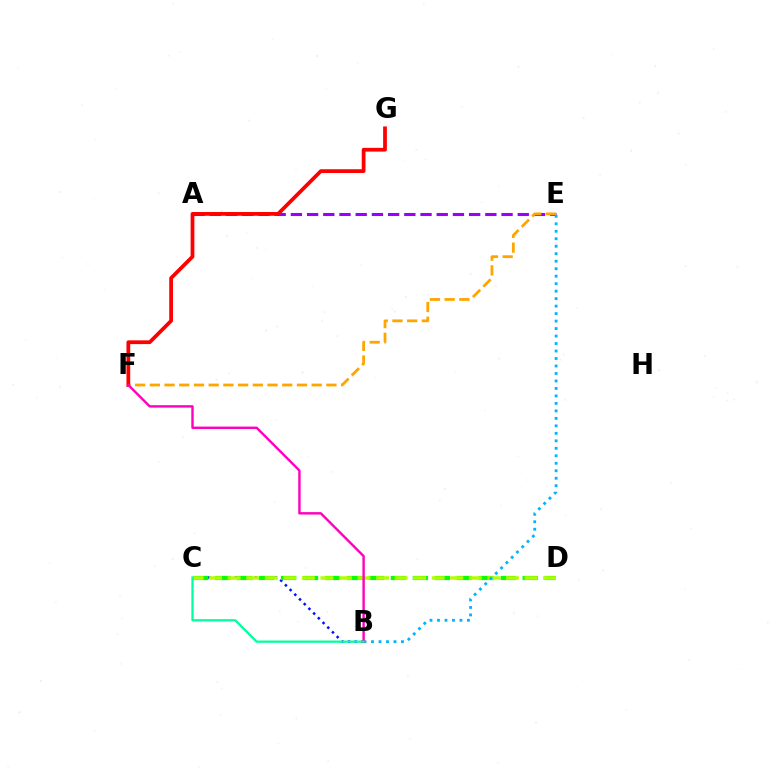{('A', 'E'): [{'color': '#9b00ff', 'line_style': 'dashed', 'thickness': 2.2}], ('B', 'C'): [{'color': '#0010ff', 'line_style': 'dotted', 'thickness': 1.81}, {'color': '#00ff9d', 'line_style': 'solid', 'thickness': 1.62}], ('E', 'F'): [{'color': '#ffa500', 'line_style': 'dashed', 'thickness': 2.0}], ('C', 'D'): [{'color': '#08ff00', 'line_style': 'dashed', 'thickness': 2.98}, {'color': '#b3ff00', 'line_style': 'dashed', 'thickness': 2.52}], ('F', 'G'): [{'color': '#ff0000', 'line_style': 'solid', 'thickness': 2.7}], ('B', 'E'): [{'color': '#00b5ff', 'line_style': 'dotted', 'thickness': 2.03}], ('B', 'F'): [{'color': '#ff00bd', 'line_style': 'solid', 'thickness': 1.73}]}